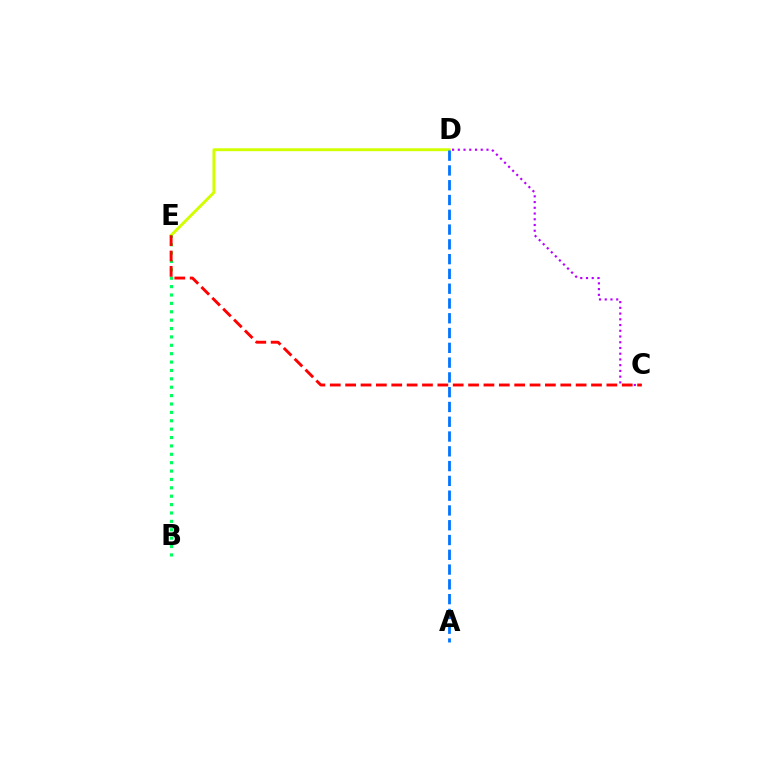{('D', 'E'): [{'color': '#d1ff00', 'line_style': 'solid', 'thickness': 2.09}], ('C', 'D'): [{'color': '#b900ff', 'line_style': 'dotted', 'thickness': 1.56}], ('B', 'E'): [{'color': '#00ff5c', 'line_style': 'dotted', 'thickness': 2.28}], ('C', 'E'): [{'color': '#ff0000', 'line_style': 'dashed', 'thickness': 2.09}], ('A', 'D'): [{'color': '#0074ff', 'line_style': 'dashed', 'thickness': 2.01}]}